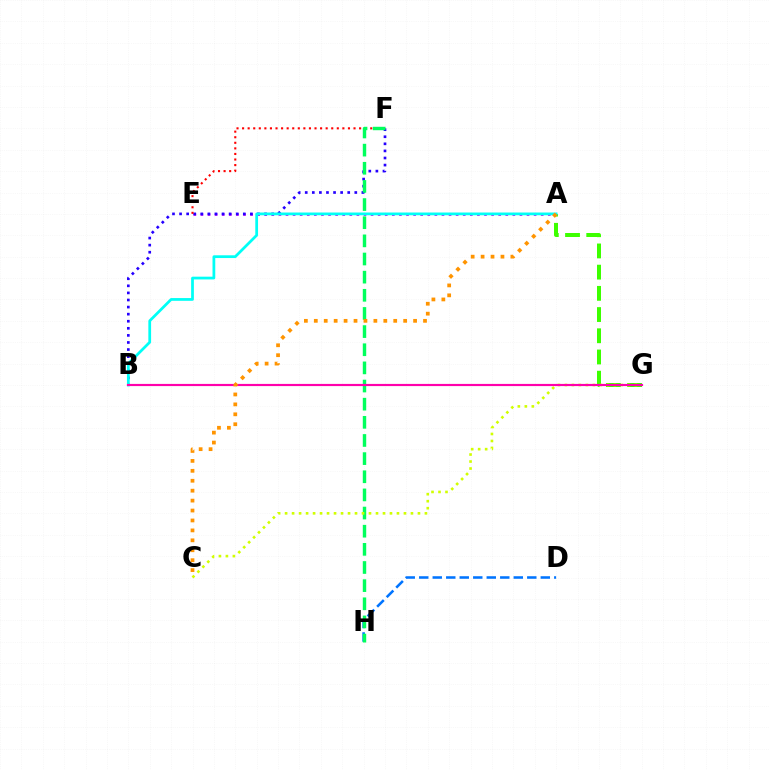{('D', 'H'): [{'color': '#0074ff', 'line_style': 'dashed', 'thickness': 1.83}], ('A', 'E'): [{'color': '#b900ff', 'line_style': 'dotted', 'thickness': 1.93}], ('A', 'G'): [{'color': '#3dff00', 'line_style': 'dashed', 'thickness': 2.88}], ('B', 'F'): [{'color': '#2500ff', 'line_style': 'dotted', 'thickness': 1.92}], ('E', 'F'): [{'color': '#ff0000', 'line_style': 'dotted', 'thickness': 1.51}], ('F', 'H'): [{'color': '#00ff5c', 'line_style': 'dashed', 'thickness': 2.47}], ('C', 'G'): [{'color': '#d1ff00', 'line_style': 'dotted', 'thickness': 1.9}], ('A', 'B'): [{'color': '#00fff6', 'line_style': 'solid', 'thickness': 1.98}], ('B', 'G'): [{'color': '#ff00ac', 'line_style': 'solid', 'thickness': 1.57}], ('A', 'C'): [{'color': '#ff9400', 'line_style': 'dotted', 'thickness': 2.7}]}